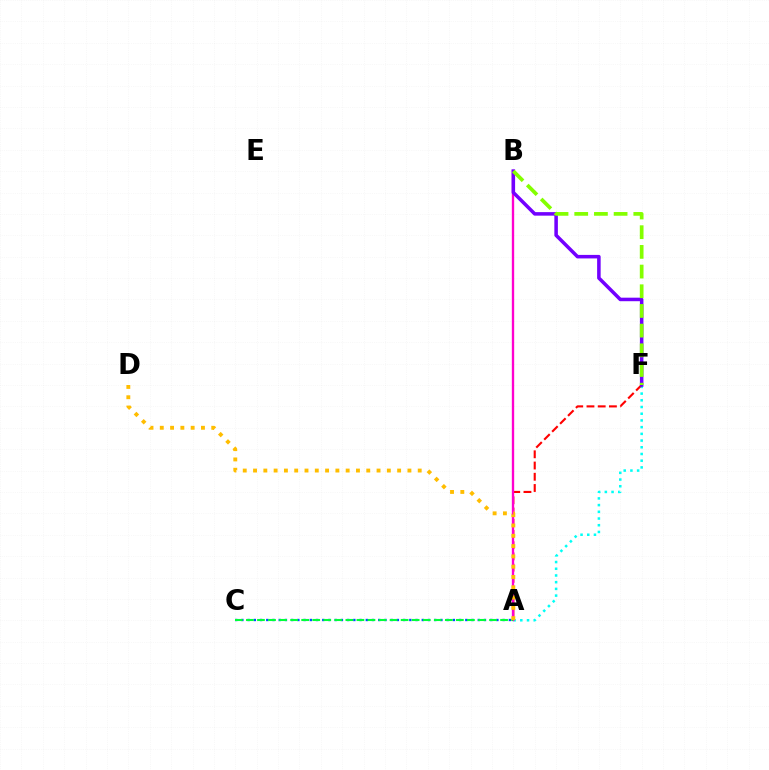{('A', 'F'): [{'color': '#00fff6', 'line_style': 'dotted', 'thickness': 1.82}, {'color': '#ff0000', 'line_style': 'dashed', 'thickness': 1.53}], ('A', 'B'): [{'color': '#ff00cf', 'line_style': 'solid', 'thickness': 1.69}], ('B', 'F'): [{'color': '#7200ff', 'line_style': 'solid', 'thickness': 2.54}, {'color': '#84ff00', 'line_style': 'dashed', 'thickness': 2.67}], ('A', 'C'): [{'color': '#004bff', 'line_style': 'dotted', 'thickness': 1.69}, {'color': '#00ff39', 'line_style': 'dashed', 'thickness': 1.5}], ('A', 'D'): [{'color': '#ffbd00', 'line_style': 'dotted', 'thickness': 2.8}]}